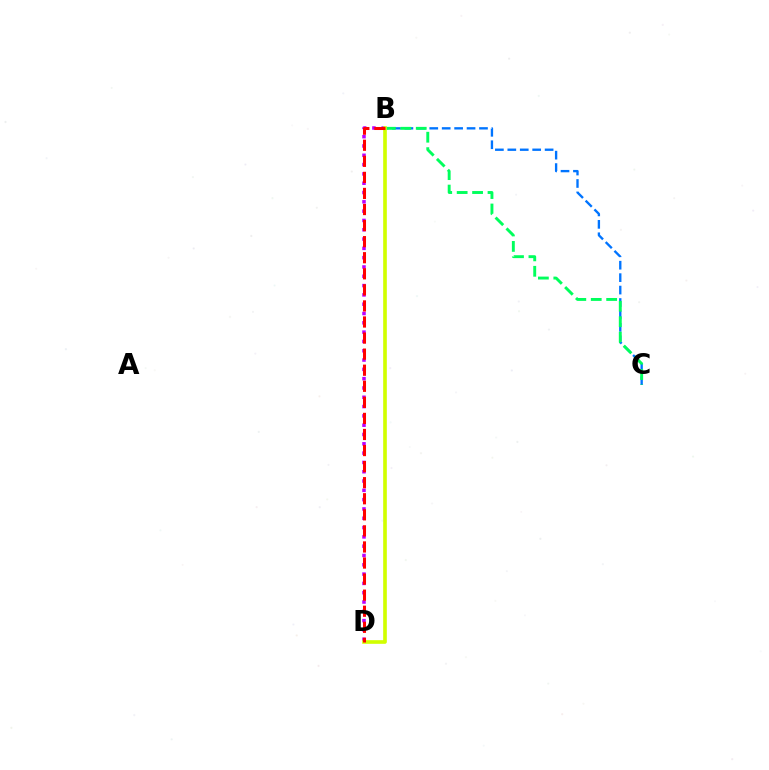{('B', 'C'): [{'color': '#0074ff', 'line_style': 'dashed', 'thickness': 1.69}, {'color': '#00ff5c', 'line_style': 'dashed', 'thickness': 2.1}], ('B', 'D'): [{'color': '#b900ff', 'line_style': 'dotted', 'thickness': 2.53}, {'color': '#d1ff00', 'line_style': 'solid', 'thickness': 2.63}, {'color': '#ff0000', 'line_style': 'dashed', 'thickness': 2.18}]}